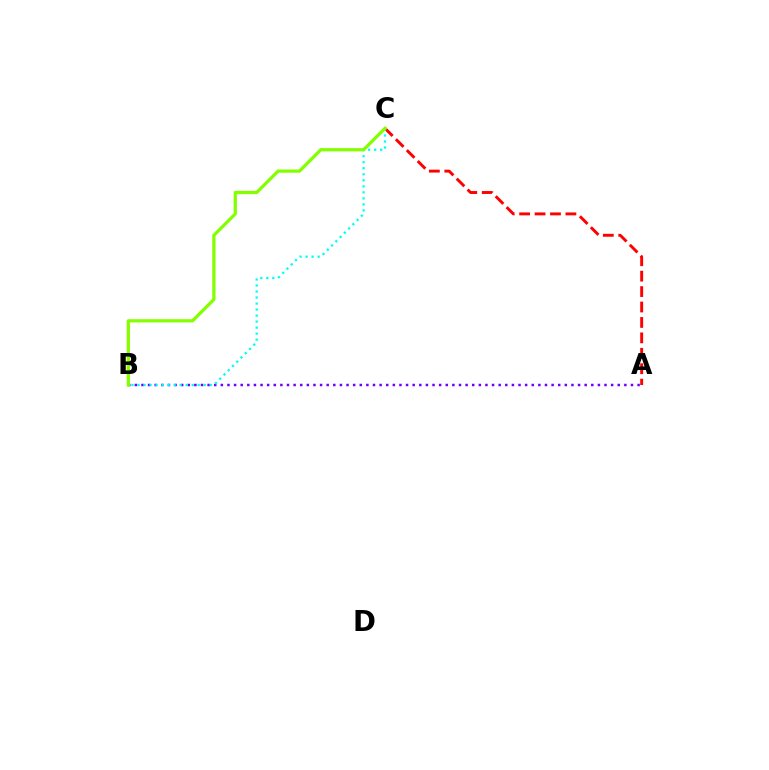{('A', 'B'): [{'color': '#7200ff', 'line_style': 'dotted', 'thickness': 1.8}], ('A', 'C'): [{'color': '#ff0000', 'line_style': 'dashed', 'thickness': 2.1}], ('B', 'C'): [{'color': '#00fff6', 'line_style': 'dotted', 'thickness': 1.64}, {'color': '#84ff00', 'line_style': 'solid', 'thickness': 2.34}]}